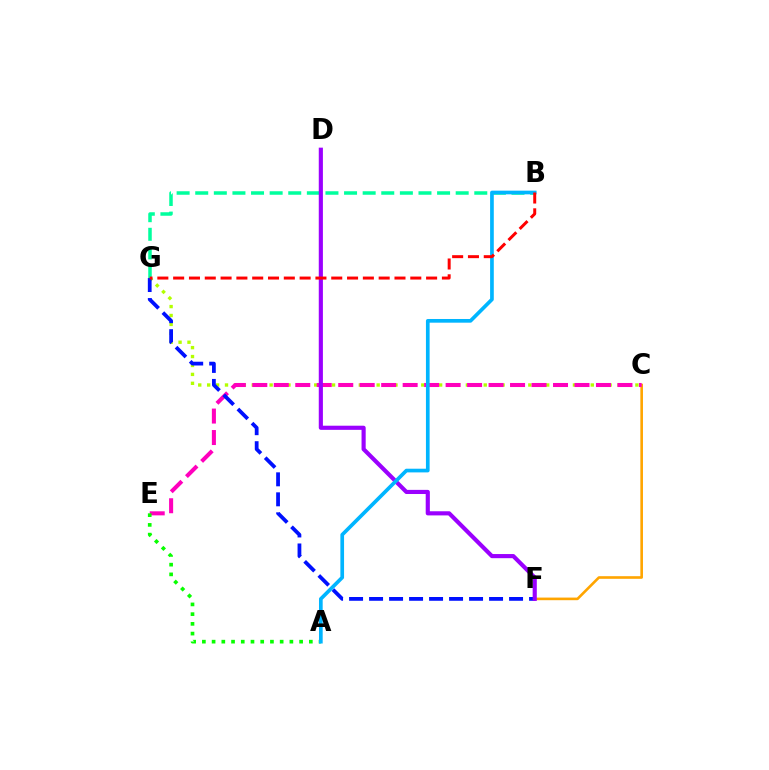{('C', 'G'): [{'color': '#b3ff00', 'line_style': 'dotted', 'thickness': 2.42}], ('C', 'F'): [{'color': '#ffa500', 'line_style': 'solid', 'thickness': 1.89}], ('B', 'G'): [{'color': '#00ff9d', 'line_style': 'dashed', 'thickness': 2.53}, {'color': '#ff0000', 'line_style': 'dashed', 'thickness': 2.15}], ('C', 'E'): [{'color': '#ff00bd', 'line_style': 'dashed', 'thickness': 2.92}], ('A', 'E'): [{'color': '#08ff00', 'line_style': 'dotted', 'thickness': 2.64}], ('F', 'G'): [{'color': '#0010ff', 'line_style': 'dashed', 'thickness': 2.72}], ('D', 'F'): [{'color': '#9b00ff', 'line_style': 'solid', 'thickness': 2.98}], ('A', 'B'): [{'color': '#00b5ff', 'line_style': 'solid', 'thickness': 2.65}]}